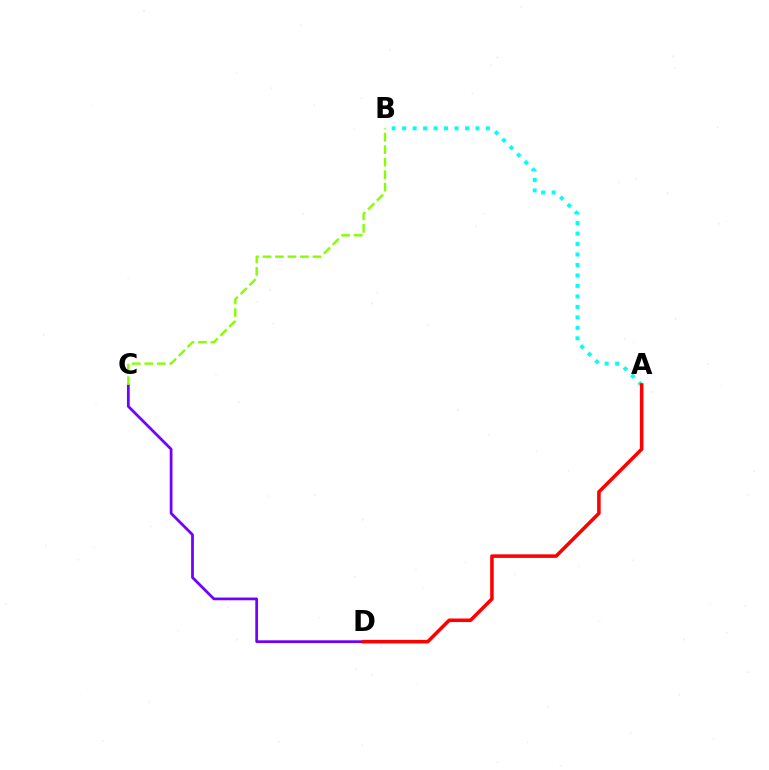{('C', 'D'): [{'color': '#7200ff', 'line_style': 'solid', 'thickness': 1.98}], ('A', 'B'): [{'color': '#00fff6', 'line_style': 'dotted', 'thickness': 2.85}], ('B', 'C'): [{'color': '#84ff00', 'line_style': 'dashed', 'thickness': 1.7}], ('A', 'D'): [{'color': '#ff0000', 'line_style': 'solid', 'thickness': 2.56}]}